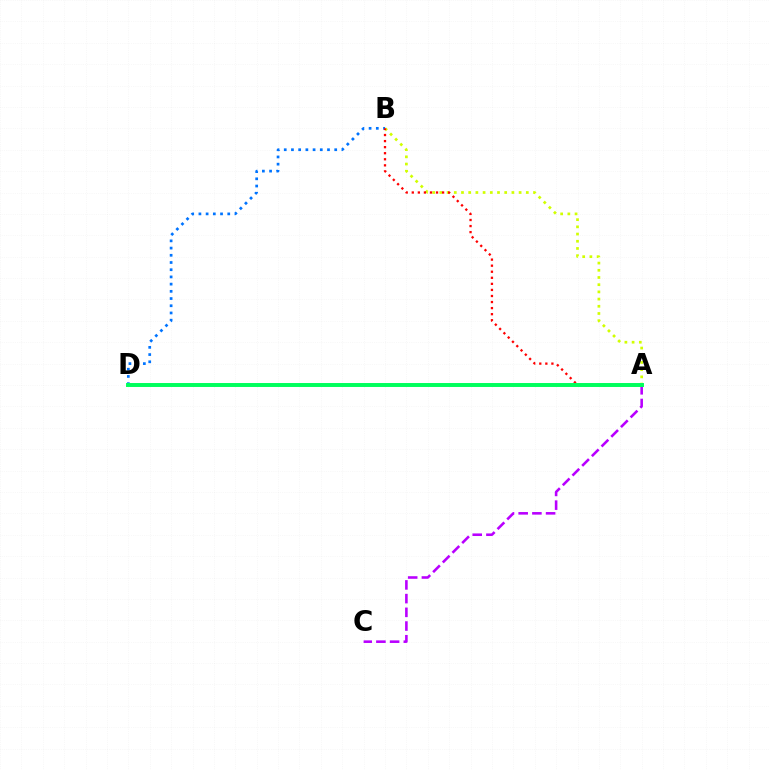{('A', 'B'): [{'color': '#d1ff00', 'line_style': 'dotted', 'thickness': 1.96}, {'color': '#ff0000', 'line_style': 'dotted', 'thickness': 1.65}], ('B', 'D'): [{'color': '#0074ff', 'line_style': 'dotted', 'thickness': 1.96}], ('A', 'C'): [{'color': '#b900ff', 'line_style': 'dashed', 'thickness': 1.86}], ('A', 'D'): [{'color': '#00ff5c', 'line_style': 'solid', 'thickness': 2.84}]}